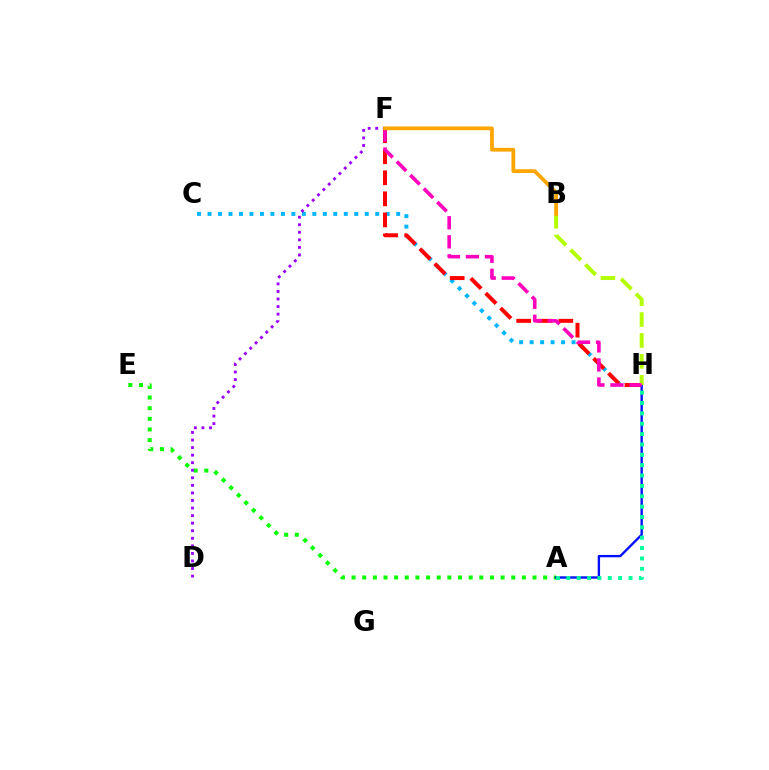{('A', 'E'): [{'color': '#08ff00', 'line_style': 'dotted', 'thickness': 2.89}], ('C', 'H'): [{'color': '#00b5ff', 'line_style': 'dotted', 'thickness': 2.85}], ('A', 'H'): [{'color': '#0010ff', 'line_style': 'solid', 'thickness': 1.7}, {'color': '#00ff9d', 'line_style': 'dotted', 'thickness': 2.82}], ('F', 'H'): [{'color': '#ff0000', 'line_style': 'dashed', 'thickness': 2.86}, {'color': '#ff00bd', 'line_style': 'dashed', 'thickness': 2.59}], ('B', 'H'): [{'color': '#b3ff00', 'line_style': 'dashed', 'thickness': 2.84}], ('D', 'F'): [{'color': '#9b00ff', 'line_style': 'dotted', 'thickness': 2.05}], ('B', 'F'): [{'color': '#ffa500', 'line_style': 'solid', 'thickness': 2.71}]}